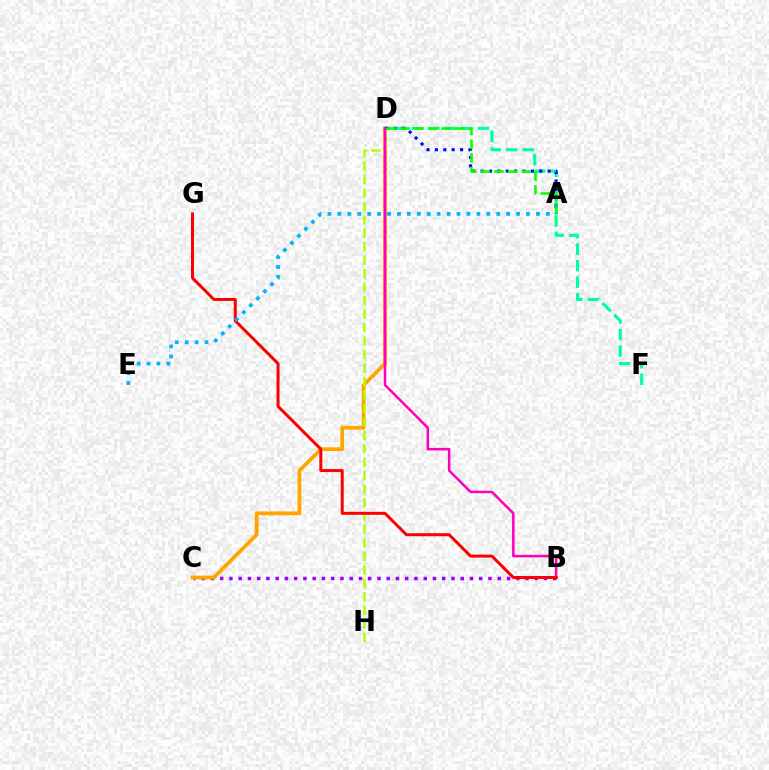{('B', 'C'): [{'color': '#9b00ff', 'line_style': 'dotted', 'thickness': 2.51}], ('C', 'D'): [{'color': '#ffa500', 'line_style': 'solid', 'thickness': 2.7}], ('D', 'F'): [{'color': '#00ff9d', 'line_style': 'dashed', 'thickness': 2.24}], ('A', 'D'): [{'color': '#0010ff', 'line_style': 'dotted', 'thickness': 2.28}, {'color': '#08ff00', 'line_style': 'dashed', 'thickness': 1.86}], ('D', 'H'): [{'color': '#b3ff00', 'line_style': 'dashed', 'thickness': 1.83}], ('B', 'D'): [{'color': '#ff00bd', 'line_style': 'solid', 'thickness': 1.83}], ('B', 'G'): [{'color': '#ff0000', 'line_style': 'solid', 'thickness': 2.16}], ('A', 'E'): [{'color': '#00b5ff', 'line_style': 'dotted', 'thickness': 2.7}]}